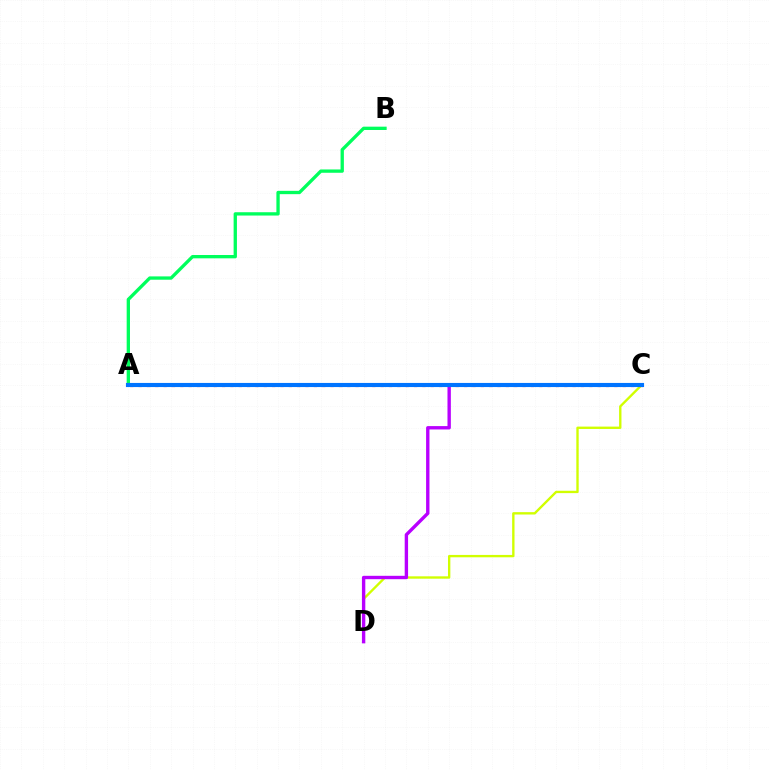{('C', 'D'): [{'color': '#d1ff00', 'line_style': 'solid', 'thickness': 1.7}, {'color': '#b900ff', 'line_style': 'solid', 'thickness': 2.43}], ('A', 'B'): [{'color': '#00ff5c', 'line_style': 'solid', 'thickness': 2.39}], ('A', 'C'): [{'color': '#ff0000', 'line_style': 'dotted', 'thickness': 2.27}, {'color': '#0074ff', 'line_style': 'solid', 'thickness': 2.97}]}